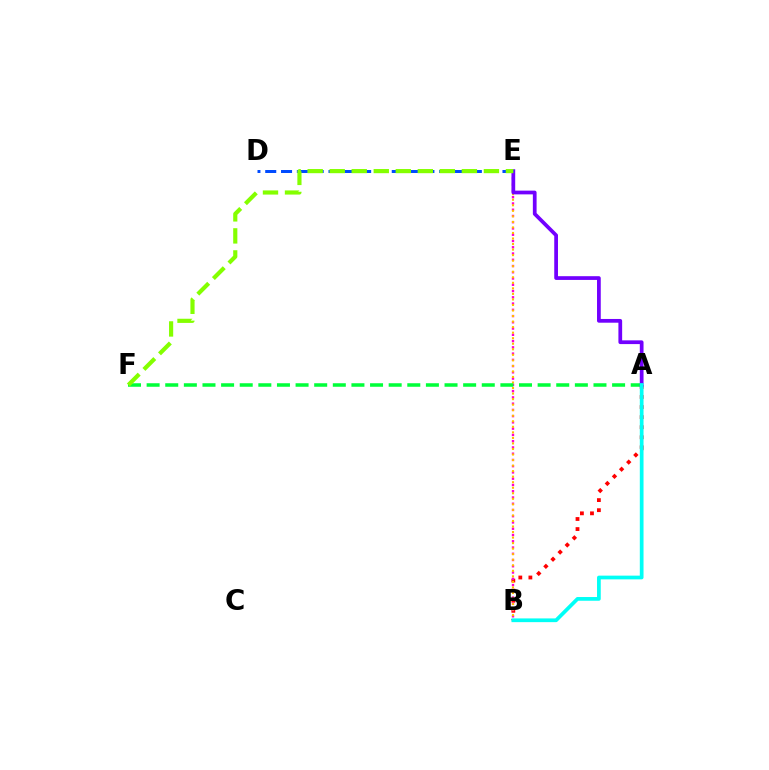{('A', 'B'): [{'color': '#ff0000', 'line_style': 'dotted', 'thickness': 2.74}, {'color': '#00fff6', 'line_style': 'solid', 'thickness': 2.68}], ('B', 'E'): [{'color': '#ff00cf', 'line_style': 'dotted', 'thickness': 1.7}, {'color': '#ffbd00', 'line_style': 'dotted', 'thickness': 1.5}], ('A', 'F'): [{'color': '#00ff39', 'line_style': 'dashed', 'thickness': 2.53}], ('A', 'E'): [{'color': '#7200ff', 'line_style': 'solid', 'thickness': 2.69}], ('D', 'E'): [{'color': '#004bff', 'line_style': 'dashed', 'thickness': 2.15}], ('E', 'F'): [{'color': '#84ff00', 'line_style': 'dashed', 'thickness': 2.99}]}